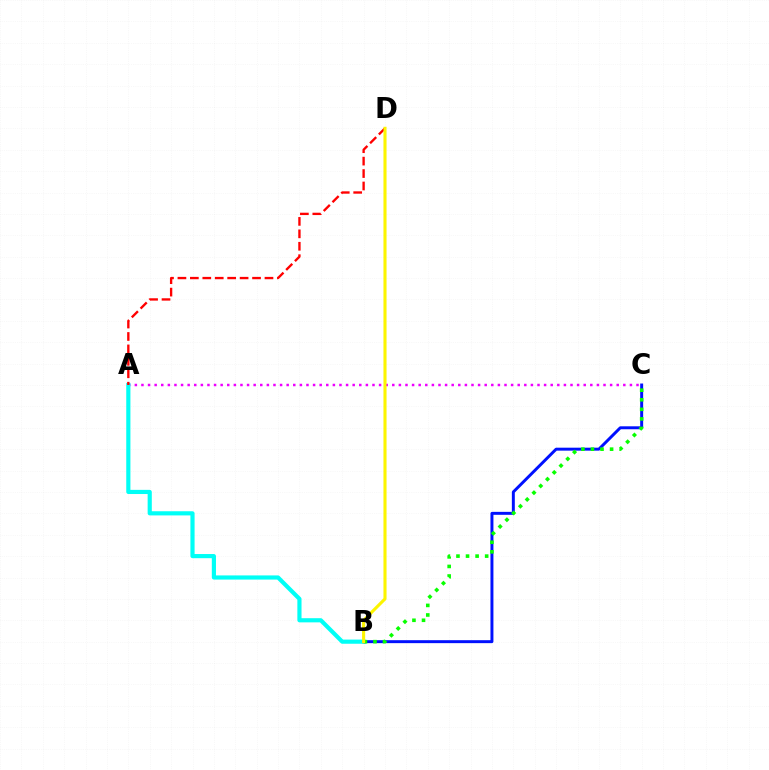{('A', 'C'): [{'color': '#ee00ff', 'line_style': 'dotted', 'thickness': 1.79}], ('A', 'B'): [{'color': '#00fff6', 'line_style': 'solid', 'thickness': 3.0}], ('B', 'C'): [{'color': '#0010ff', 'line_style': 'solid', 'thickness': 2.13}, {'color': '#08ff00', 'line_style': 'dotted', 'thickness': 2.6}], ('A', 'D'): [{'color': '#ff0000', 'line_style': 'dashed', 'thickness': 1.69}], ('B', 'D'): [{'color': '#fcf500', 'line_style': 'solid', 'thickness': 2.23}]}